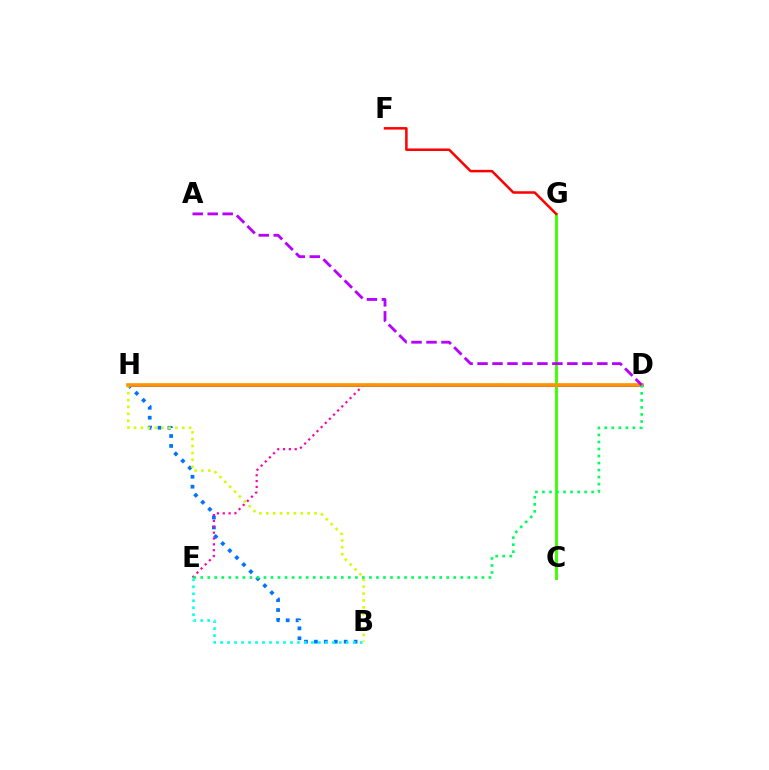{('B', 'H'): [{'color': '#0074ff', 'line_style': 'dotted', 'thickness': 2.7}, {'color': '#d1ff00', 'line_style': 'dotted', 'thickness': 1.87}], ('D', 'E'): [{'color': '#ff00ac', 'line_style': 'dotted', 'thickness': 1.59}, {'color': '#00ff5c', 'line_style': 'dotted', 'thickness': 1.91}], ('B', 'E'): [{'color': '#00fff6', 'line_style': 'dotted', 'thickness': 1.9}], ('D', 'H'): [{'color': '#2500ff', 'line_style': 'solid', 'thickness': 1.81}, {'color': '#ff9400', 'line_style': 'solid', 'thickness': 2.61}], ('C', 'G'): [{'color': '#3dff00', 'line_style': 'solid', 'thickness': 2.09}], ('F', 'G'): [{'color': '#ff0000', 'line_style': 'solid', 'thickness': 1.81}], ('A', 'D'): [{'color': '#b900ff', 'line_style': 'dashed', 'thickness': 2.03}]}